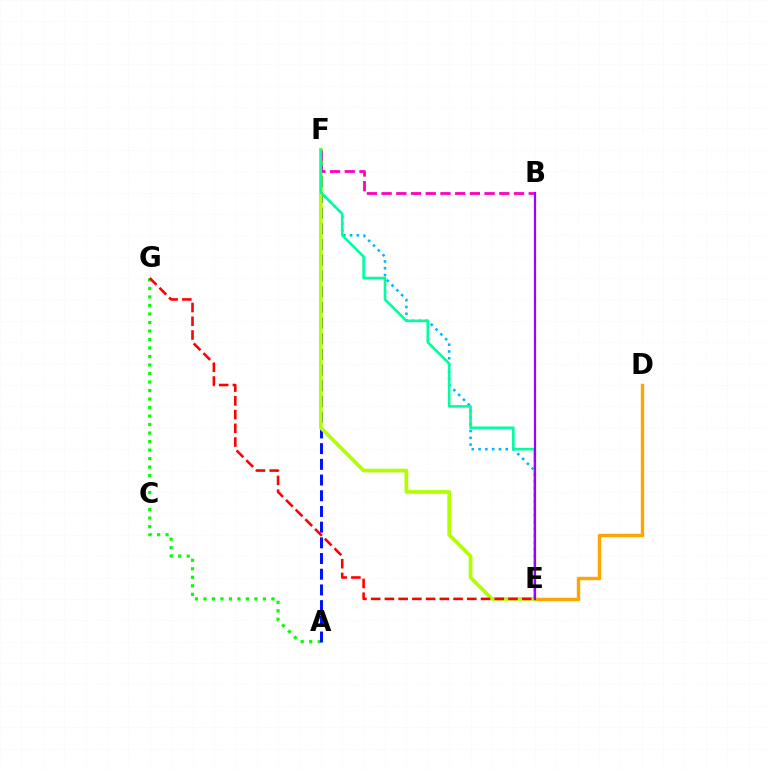{('A', 'G'): [{'color': '#08ff00', 'line_style': 'dotted', 'thickness': 2.31}], ('A', 'F'): [{'color': '#0010ff', 'line_style': 'dashed', 'thickness': 2.13}], ('E', 'F'): [{'color': '#00b5ff', 'line_style': 'dotted', 'thickness': 1.85}, {'color': '#b3ff00', 'line_style': 'solid', 'thickness': 2.68}, {'color': '#00ff9d', 'line_style': 'solid', 'thickness': 1.88}], ('D', 'E'): [{'color': '#ffa500', 'line_style': 'solid', 'thickness': 2.46}], ('E', 'G'): [{'color': '#ff0000', 'line_style': 'dashed', 'thickness': 1.87}], ('B', 'F'): [{'color': '#ff00bd', 'line_style': 'dashed', 'thickness': 2.0}], ('B', 'E'): [{'color': '#9b00ff', 'line_style': 'solid', 'thickness': 1.59}]}